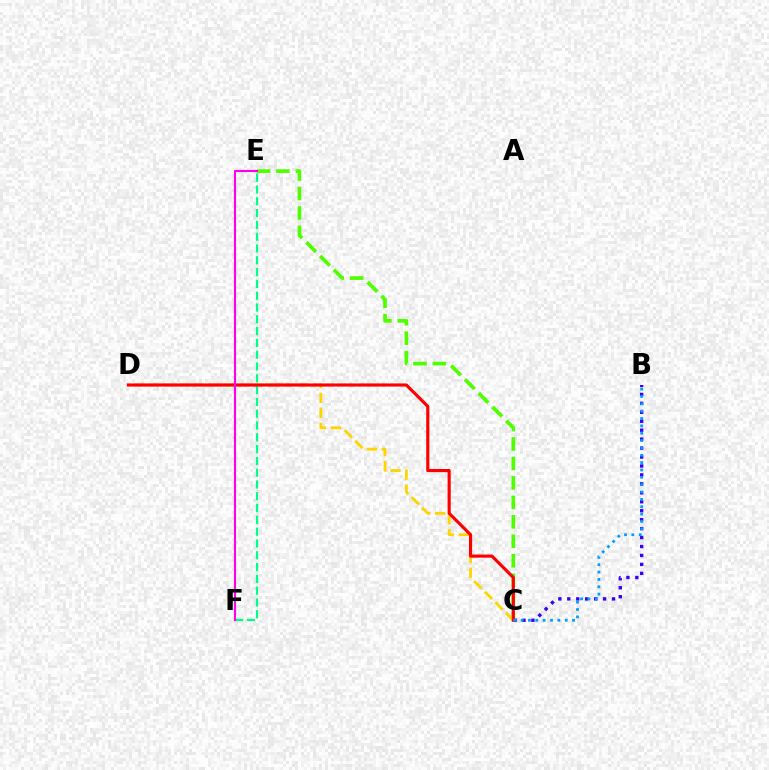{('B', 'C'): [{'color': '#3700ff', 'line_style': 'dotted', 'thickness': 2.43}, {'color': '#009eff', 'line_style': 'dotted', 'thickness': 2.0}], ('E', 'F'): [{'color': '#00ff86', 'line_style': 'dashed', 'thickness': 1.6}, {'color': '#ff00ed', 'line_style': 'solid', 'thickness': 1.55}], ('C', 'E'): [{'color': '#4fff00', 'line_style': 'dashed', 'thickness': 2.64}], ('C', 'D'): [{'color': '#ffd500', 'line_style': 'dashed', 'thickness': 2.04}, {'color': '#ff0000', 'line_style': 'solid', 'thickness': 2.26}]}